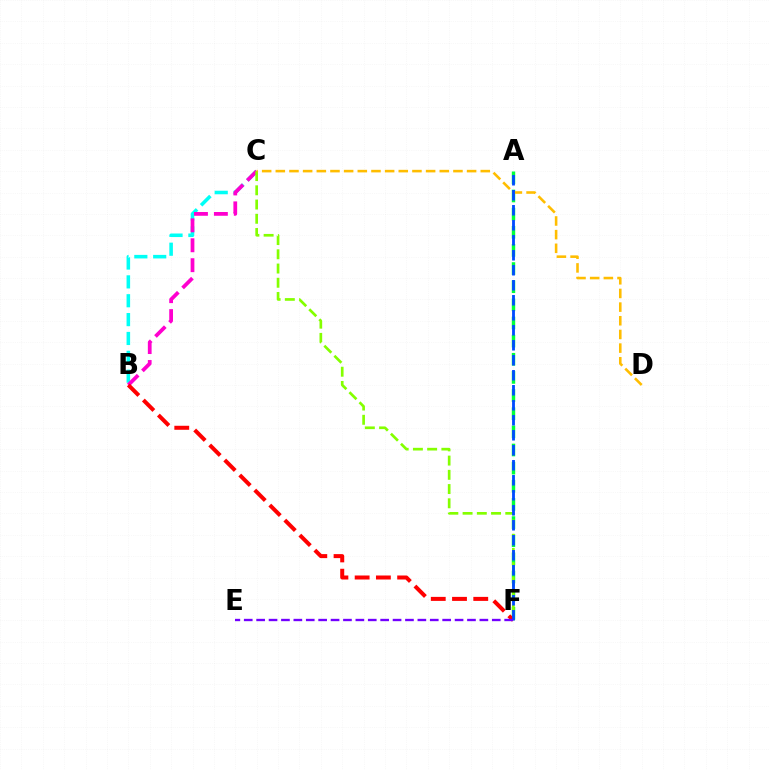{('B', 'C'): [{'color': '#00fff6', 'line_style': 'dashed', 'thickness': 2.56}, {'color': '#ff00cf', 'line_style': 'dashed', 'thickness': 2.71}], ('A', 'F'): [{'color': '#00ff39', 'line_style': 'dashed', 'thickness': 2.46}, {'color': '#004bff', 'line_style': 'dashed', 'thickness': 2.04}], ('C', 'F'): [{'color': '#84ff00', 'line_style': 'dashed', 'thickness': 1.93}], ('B', 'F'): [{'color': '#ff0000', 'line_style': 'dashed', 'thickness': 2.89}], ('C', 'D'): [{'color': '#ffbd00', 'line_style': 'dashed', 'thickness': 1.86}], ('E', 'F'): [{'color': '#7200ff', 'line_style': 'dashed', 'thickness': 1.68}]}